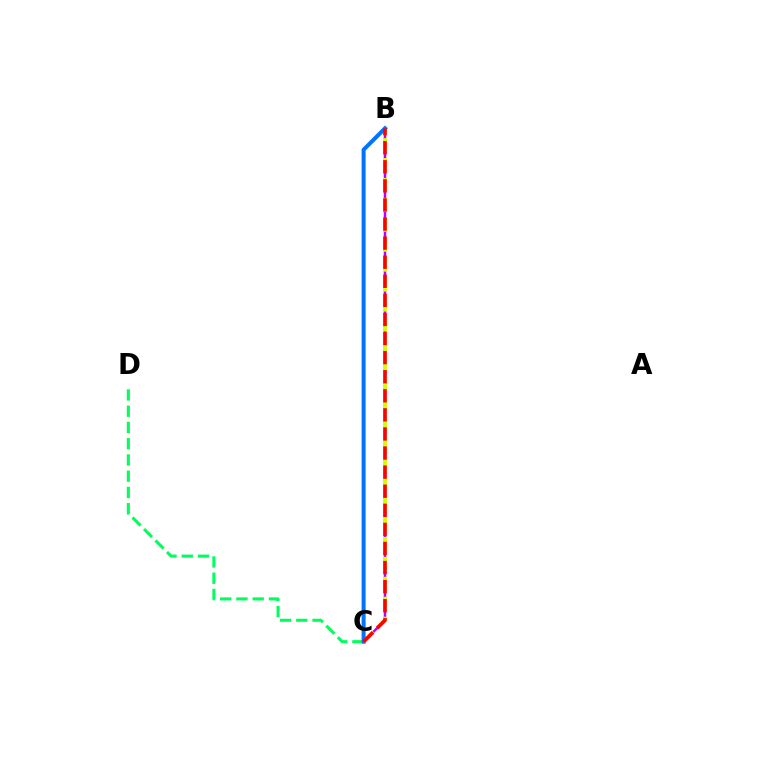{('B', 'C'): [{'color': '#b900ff', 'line_style': 'solid', 'thickness': 1.81}, {'color': '#d1ff00', 'line_style': 'dashed', 'thickness': 2.71}, {'color': '#0074ff', 'line_style': 'solid', 'thickness': 2.89}, {'color': '#ff0000', 'line_style': 'dashed', 'thickness': 2.59}], ('C', 'D'): [{'color': '#00ff5c', 'line_style': 'dashed', 'thickness': 2.21}]}